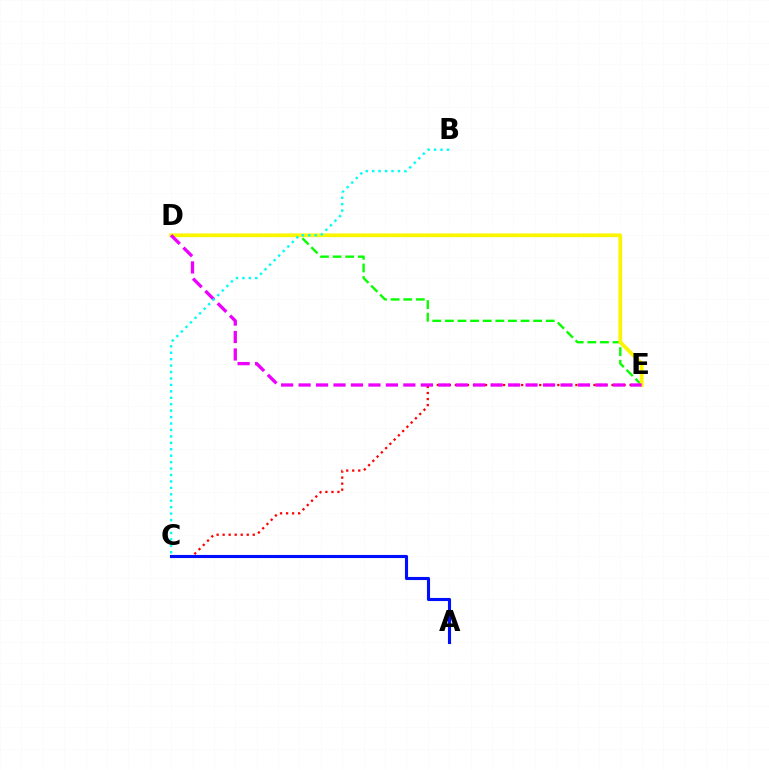{('C', 'E'): [{'color': '#ff0000', 'line_style': 'dotted', 'thickness': 1.64}], ('D', 'E'): [{'color': '#08ff00', 'line_style': 'dashed', 'thickness': 1.71}, {'color': '#fcf500', 'line_style': 'solid', 'thickness': 2.69}, {'color': '#ee00ff', 'line_style': 'dashed', 'thickness': 2.37}], ('A', 'C'): [{'color': '#0010ff', 'line_style': 'solid', 'thickness': 2.23}], ('B', 'C'): [{'color': '#00fff6', 'line_style': 'dotted', 'thickness': 1.75}]}